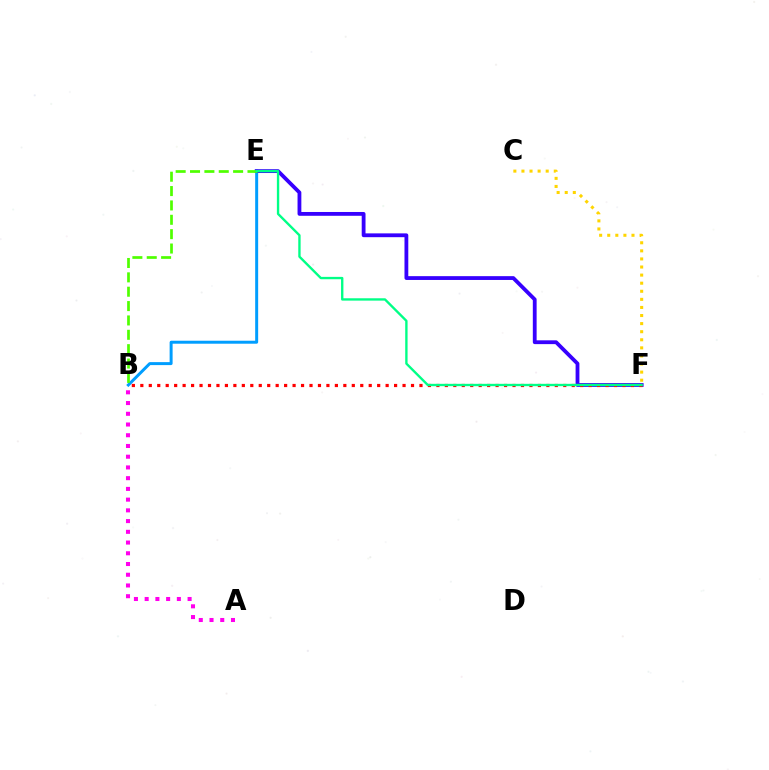{('A', 'B'): [{'color': '#ff00ed', 'line_style': 'dotted', 'thickness': 2.92}], ('C', 'F'): [{'color': '#ffd500', 'line_style': 'dotted', 'thickness': 2.2}], ('B', 'E'): [{'color': '#009eff', 'line_style': 'solid', 'thickness': 2.15}, {'color': '#4fff00', 'line_style': 'dashed', 'thickness': 1.95}], ('E', 'F'): [{'color': '#3700ff', 'line_style': 'solid', 'thickness': 2.74}, {'color': '#00ff86', 'line_style': 'solid', 'thickness': 1.7}], ('B', 'F'): [{'color': '#ff0000', 'line_style': 'dotted', 'thickness': 2.3}]}